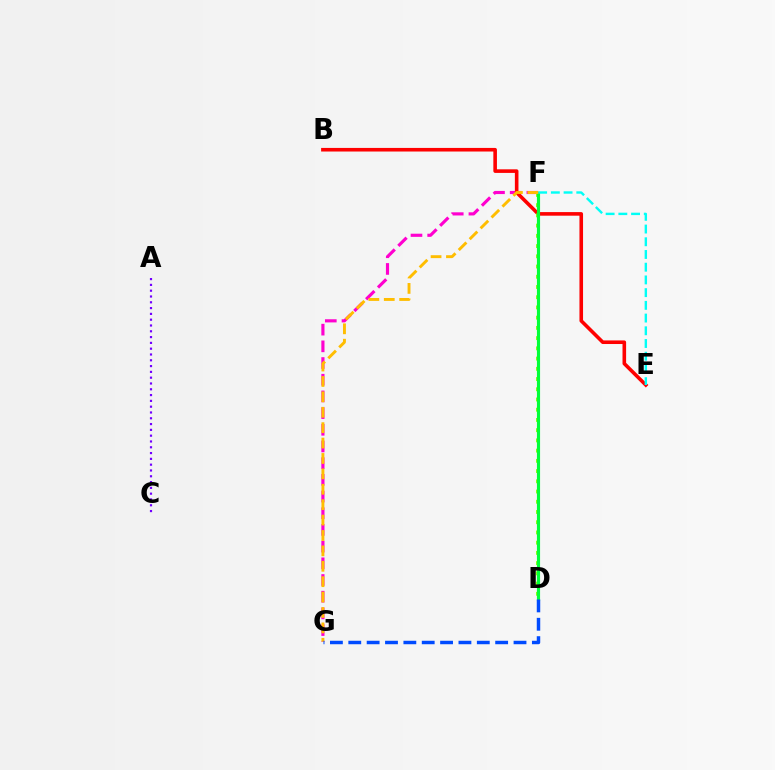{('F', 'G'): [{'color': '#ff00cf', 'line_style': 'dashed', 'thickness': 2.27}, {'color': '#ffbd00', 'line_style': 'dashed', 'thickness': 2.09}], ('B', 'E'): [{'color': '#ff0000', 'line_style': 'solid', 'thickness': 2.59}], ('A', 'C'): [{'color': '#7200ff', 'line_style': 'dotted', 'thickness': 1.58}], ('D', 'F'): [{'color': '#84ff00', 'line_style': 'dotted', 'thickness': 2.78}, {'color': '#00ff39', 'line_style': 'solid', 'thickness': 2.26}], ('E', 'F'): [{'color': '#00fff6', 'line_style': 'dashed', 'thickness': 1.73}], ('D', 'G'): [{'color': '#004bff', 'line_style': 'dashed', 'thickness': 2.49}]}